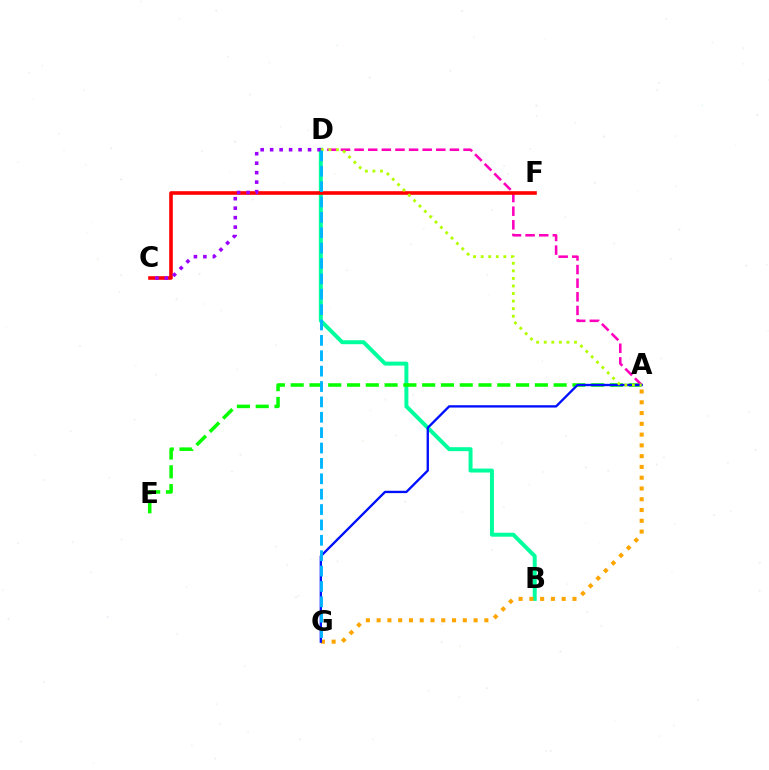{('B', 'D'): [{'color': '#00ff9d', 'line_style': 'solid', 'thickness': 2.85}], ('A', 'E'): [{'color': '#08ff00', 'line_style': 'dashed', 'thickness': 2.55}], ('A', 'D'): [{'color': '#ff00bd', 'line_style': 'dashed', 'thickness': 1.85}, {'color': '#b3ff00', 'line_style': 'dotted', 'thickness': 2.05}], ('A', 'G'): [{'color': '#ffa500', 'line_style': 'dotted', 'thickness': 2.93}, {'color': '#0010ff', 'line_style': 'solid', 'thickness': 1.69}], ('C', 'F'): [{'color': '#ff0000', 'line_style': 'solid', 'thickness': 2.6}], ('C', 'D'): [{'color': '#9b00ff', 'line_style': 'dotted', 'thickness': 2.58}], ('D', 'G'): [{'color': '#00b5ff', 'line_style': 'dashed', 'thickness': 2.09}]}